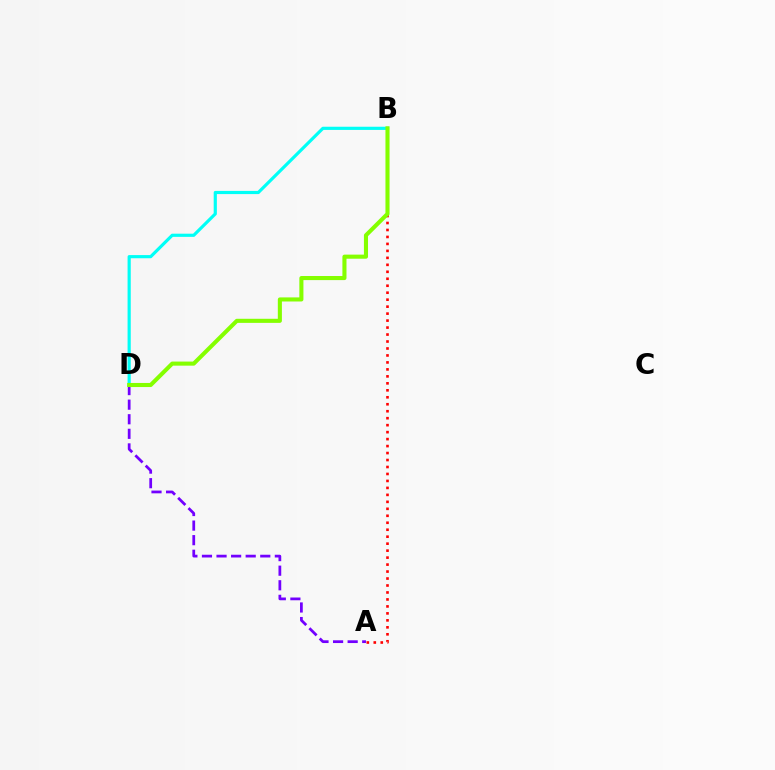{('A', 'D'): [{'color': '#7200ff', 'line_style': 'dashed', 'thickness': 1.98}], ('B', 'D'): [{'color': '#00fff6', 'line_style': 'solid', 'thickness': 2.29}, {'color': '#84ff00', 'line_style': 'solid', 'thickness': 2.94}], ('A', 'B'): [{'color': '#ff0000', 'line_style': 'dotted', 'thickness': 1.89}]}